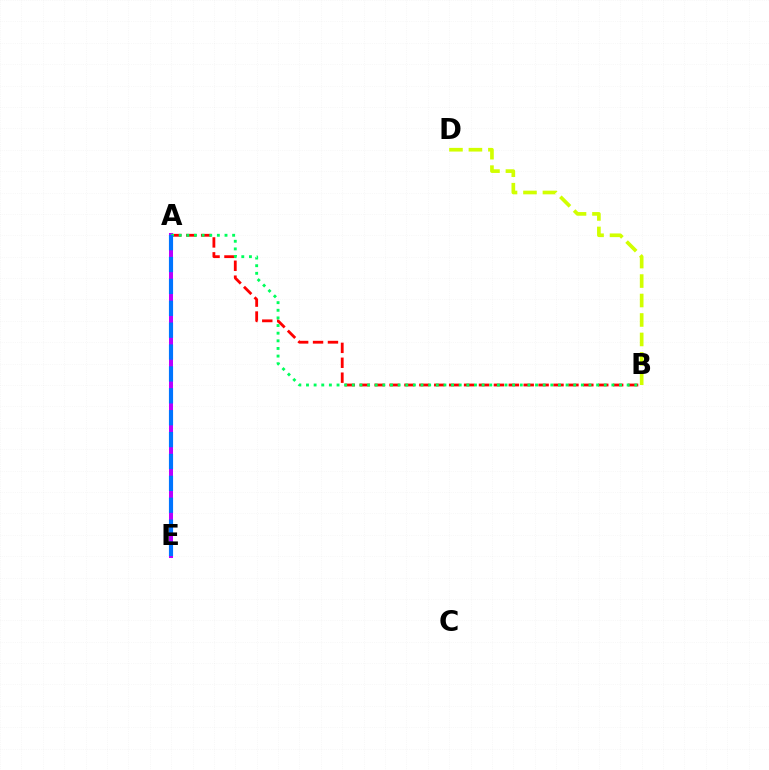{('A', 'B'): [{'color': '#ff0000', 'line_style': 'dashed', 'thickness': 2.03}, {'color': '#00ff5c', 'line_style': 'dotted', 'thickness': 2.07}], ('A', 'E'): [{'color': '#b900ff', 'line_style': 'solid', 'thickness': 2.89}, {'color': '#0074ff', 'line_style': 'dashed', 'thickness': 2.97}], ('B', 'D'): [{'color': '#d1ff00', 'line_style': 'dashed', 'thickness': 2.64}]}